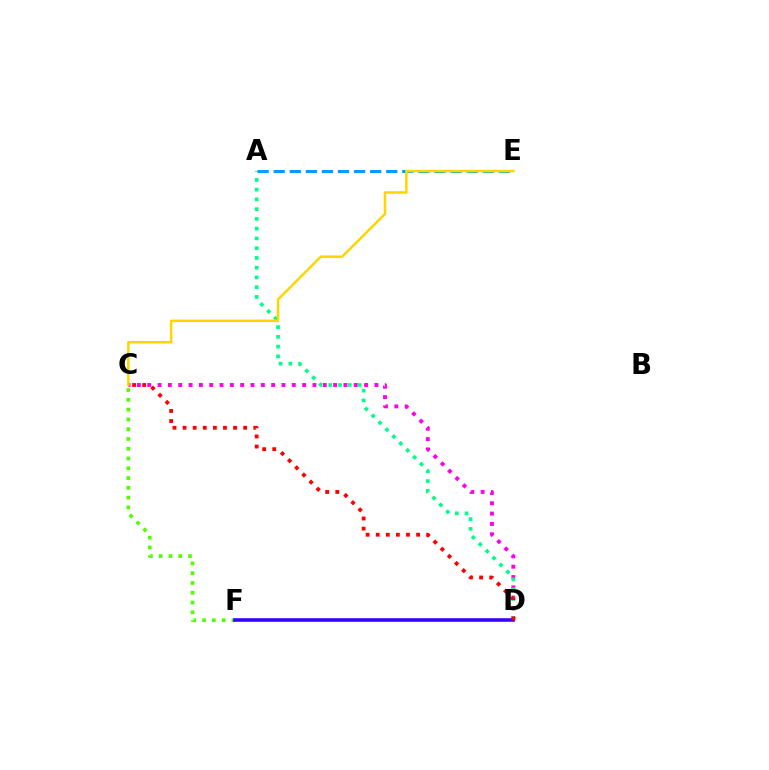{('C', 'D'): [{'color': '#ff00ed', 'line_style': 'dotted', 'thickness': 2.81}, {'color': '#ff0000', 'line_style': 'dotted', 'thickness': 2.74}], ('A', 'D'): [{'color': '#00ff86', 'line_style': 'dotted', 'thickness': 2.65}], ('C', 'F'): [{'color': '#4fff00', 'line_style': 'dotted', 'thickness': 2.66}], ('A', 'E'): [{'color': '#009eff', 'line_style': 'dashed', 'thickness': 2.18}], ('D', 'F'): [{'color': '#3700ff', 'line_style': 'solid', 'thickness': 2.57}], ('C', 'E'): [{'color': '#ffd500', 'line_style': 'solid', 'thickness': 1.81}]}